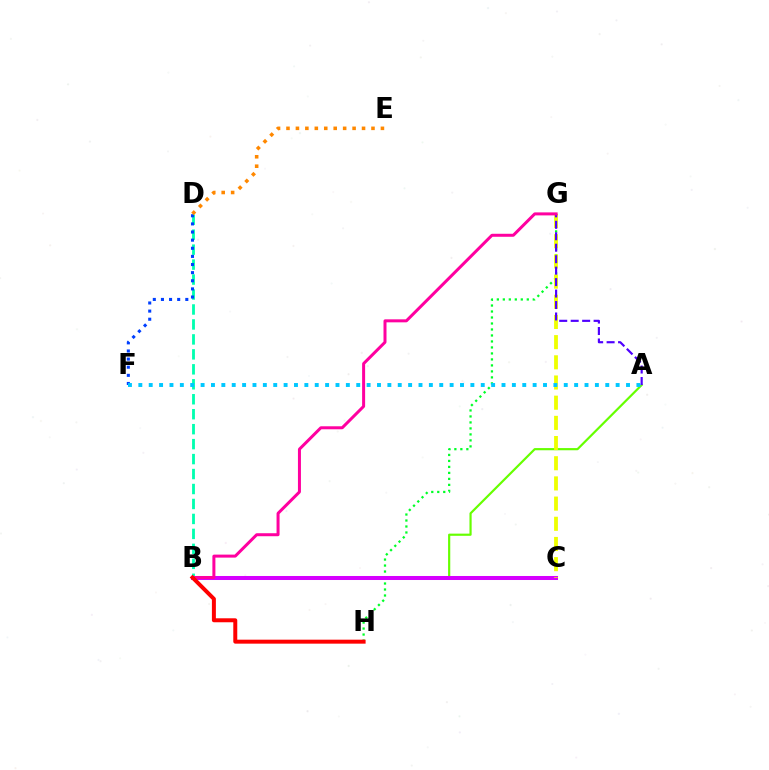{('B', 'D'): [{'color': '#00ffaf', 'line_style': 'dashed', 'thickness': 2.03}], ('A', 'B'): [{'color': '#66ff00', 'line_style': 'solid', 'thickness': 1.57}], ('G', 'H'): [{'color': '#00ff27', 'line_style': 'dotted', 'thickness': 1.63}], ('B', 'C'): [{'color': '#d600ff', 'line_style': 'solid', 'thickness': 2.89}], ('C', 'G'): [{'color': '#eeff00', 'line_style': 'dashed', 'thickness': 2.74}], ('D', 'F'): [{'color': '#003fff', 'line_style': 'dotted', 'thickness': 2.21}], ('A', 'G'): [{'color': '#4f00ff', 'line_style': 'dashed', 'thickness': 1.56}], ('A', 'F'): [{'color': '#00c7ff', 'line_style': 'dotted', 'thickness': 2.82}], ('D', 'E'): [{'color': '#ff8800', 'line_style': 'dotted', 'thickness': 2.57}], ('B', 'G'): [{'color': '#ff00a0', 'line_style': 'solid', 'thickness': 2.16}], ('B', 'H'): [{'color': '#ff0000', 'line_style': 'solid', 'thickness': 2.86}]}